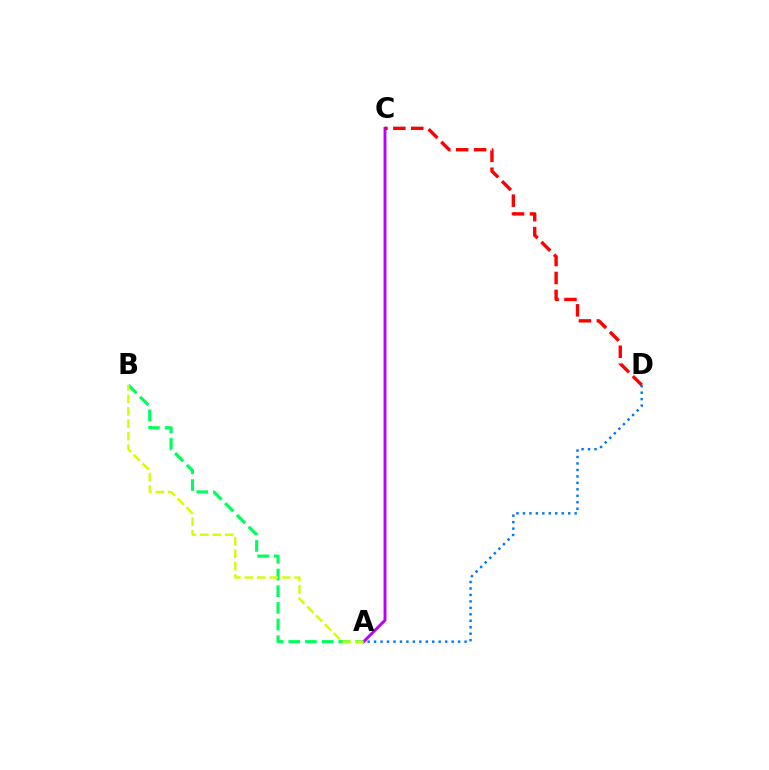{('A', 'B'): [{'color': '#00ff5c', 'line_style': 'dashed', 'thickness': 2.26}, {'color': '#d1ff00', 'line_style': 'dashed', 'thickness': 1.69}], ('A', 'D'): [{'color': '#0074ff', 'line_style': 'dotted', 'thickness': 1.76}], ('A', 'C'): [{'color': '#b900ff', 'line_style': 'solid', 'thickness': 2.09}], ('C', 'D'): [{'color': '#ff0000', 'line_style': 'dashed', 'thickness': 2.43}]}